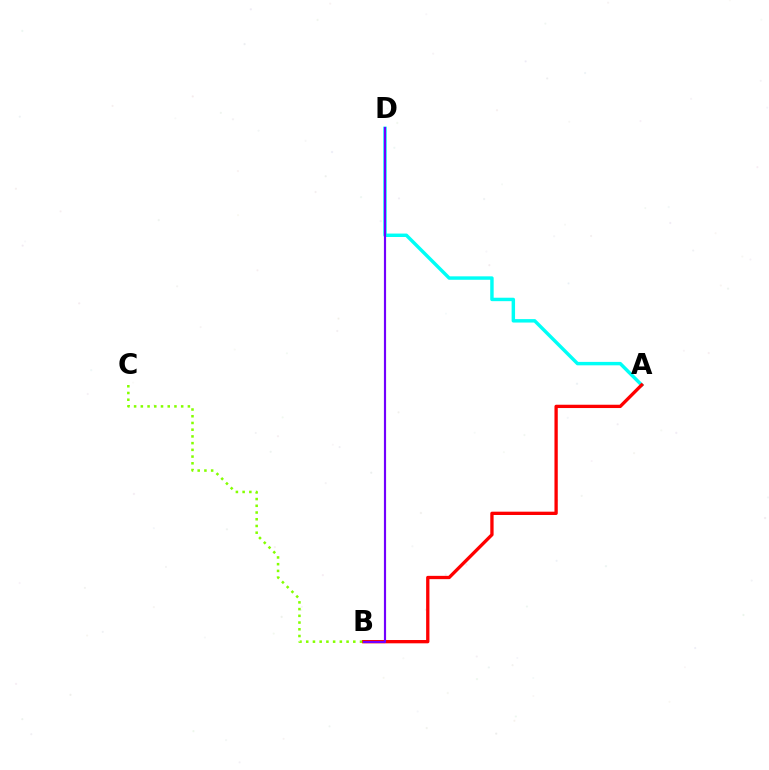{('A', 'D'): [{'color': '#00fff6', 'line_style': 'solid', 'thickness': 2.48}], ('A', 'B'): [{'color': '#ff0000', 'line_style': 'solid', 'thickness': 2.38}], ('B', 'D'): [{'color': '#7200ff', 'line_style': 'solid', 'thickness': 1.57}], ('B', 'C'): [{'color': '#84ff00', 'line_style': 'dotted', 'thickness': 1.83}]}